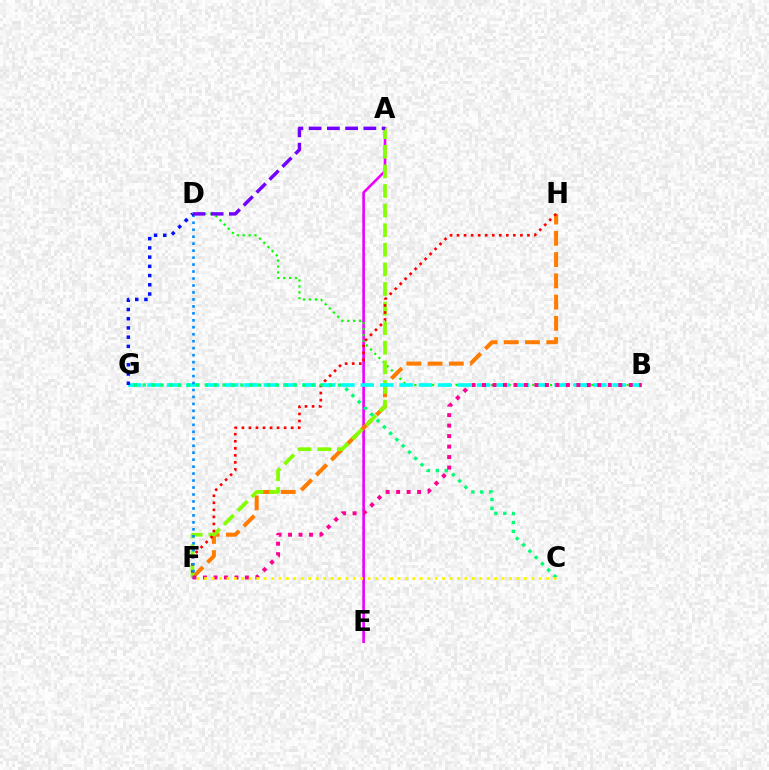{('A', 'E'): [{'color': '#ee00ff', 'line_style': 'solid', 'thickness': 1.9}], ('B', 'D'): [{'color': '#08ff00', 'line_style': 'dotted', 'thickness': 1.6}], ('F', 'H'): [{'color': '#ff7c00', 'line_style': 'dashed', 'thickness': 2.89}, {'color': '#ff0000', 'line_style': 'dotted', 'thickness': 1.91}], ('A', 'F'): [{'color': '#84ff00', 'line_style': 'dashed', 'thickness': 2.66}], ('B', 'G'): [{'color': '#00fff6', 'line_style': 'dashed', 'thickness': 2.63}], ('D', 'F'): [{'color': '#008cff', 'line_style': 'dotted', 'thickness': 1.89}], ('C', 'G'): [{'color': '#00ff74', 'line_style': 'dotted', 'thickness': 2.41}], ('A', 'D'): [{'color': '#7200ff', 'line_style': 'dashed', 'thickness': 2.48}], ('B', 'F'): [{'color': '#ff0094', 'line_style': 'dotted', 'thickness': 2.85}], ('C', 'F'): [{'color': '#fcf500', 'line_style': 'dotted', 'thickness': 2.02}], ('D', 'G'): [{'color': '#0010ff', 'line_style': 'dotted', 'thickness': 2.51}]}